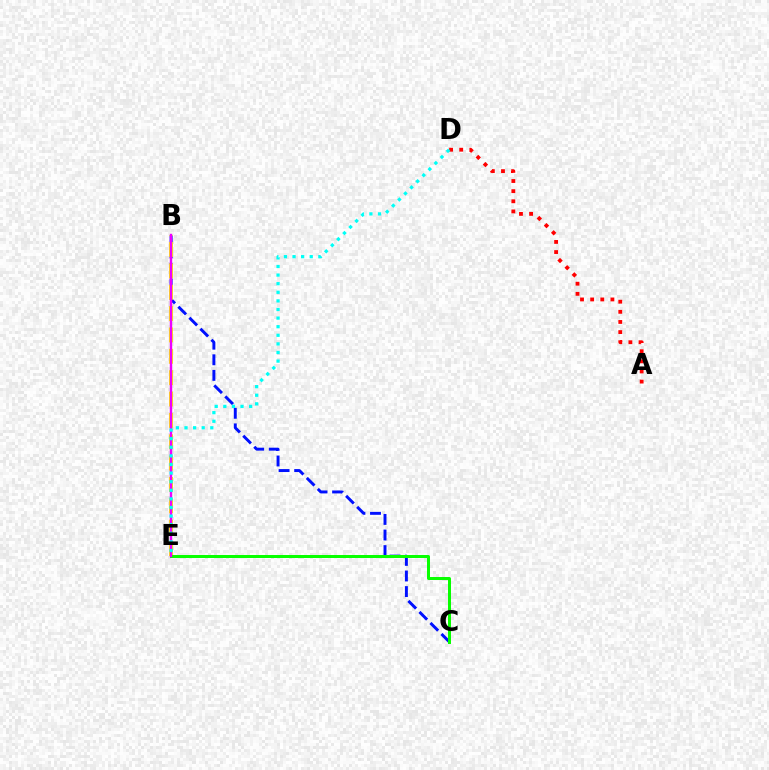{('B', 'C'): [{'color': '#0010ff', 'line_style': 'dashed', 'thickness': 2.12}], ('B', 'E'): [{'color': '#fcf500', 'line_style': 'dashed', 'thickness': 2.9}, {'color': '#ee00ff', 'line_style': 'solid', 'thickness': 1.74}], ('C', 'E'): [{'color': '#08ff00', 'line_style': 'solid', 'thickness': 2.16}], ('A', 'D'): [{'color': '#ff0000', 'line_style': 'dotted', 'thickness': 2.75}], ('D', 'E'): [{'color': '#00fff6', 'line_style': 'dotted', 'thickness': 2.34}]}